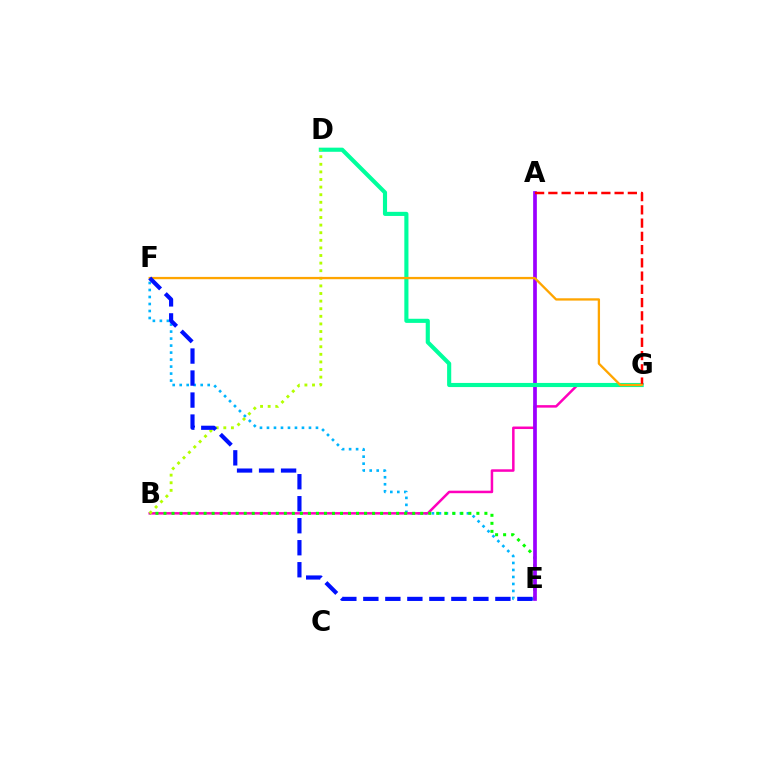{('E', 'F'): [{'color': '#00b5ff', 'line_style': 'dotted', 'thickness': 1.9}, {'color': '#0010ff', 'line_style': 'dashed', 'thickness': 2.99}], ('B', 'G'): [{'color': '#ff00bd', 'line_style': 'solid', 'thickness': 1.8}], ('B', 'E'): [{'color': '#08ff00', 'line_style': 'dotted', 'thickness': 2.18}], ('A', 'E'): [{'color': '#9b00ff', 'line_style': 'solid', 'thickness': 2.67}], ('D', 'G'): [{'color': '#00ff9d', 'line_style': 'solid', 'thickness': 2.97}], ('B', 'D'): [{'color': '#b3ff00', 'line_style': 'dotted', 'thickness': 2.07}], ('A', 'G'): [{'color': '#ff0000', 'line_style': 'dashed', 'thickness': 1.8}], ('F', 'G'): [{'color': '#ffa500', 'line_style': 'solid', 'thickness': 1.66}]}